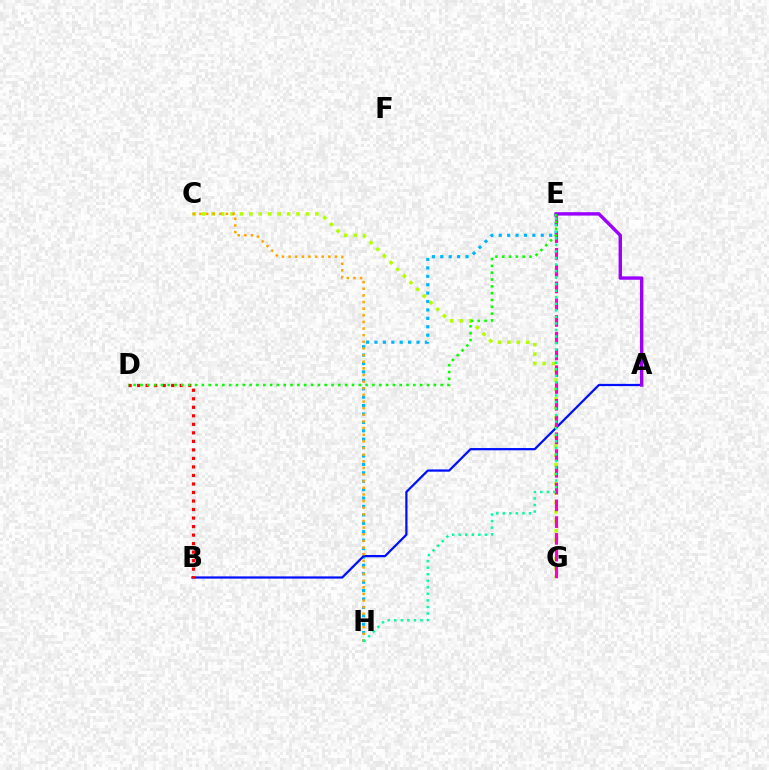{('C', 'G'): [{'color': '#b3ff00', 'line_style': 'dotted', 'thickness': 2.56}], ('E', 'H'): [{'color': '#00b5ff', 'line_style': 'dotted', 'thickness': 2.29}, {'color': '#00ff9d', 'line_style': 'dotted', 'thickness': 1.78}], ('A', 'B'): [{'color': '#0010ff', 'line_style': 'solid', 'thickness': 1.62}], ('A', 'E'): [{'color': '#9b00ff', 'line_style': 'solid', 'thickness': 2.45}], ('E', 'G'): [{'color': '#ff00bd', 'line_style': 'dashed', 'thickness': 2.28}], ('C', 'H'): [{'color': '#ffa500', 'line_style': 'dotted', 'thickness': 1.8}], ('B', 'D'): [{'color': '#ff0000', 'line_style': 'dotted', 'thickness': 2.31}], ('D', 'E'): [{'color': '#08ff00', 'line_style': 'dotted', 'thickness': 1.85}]}